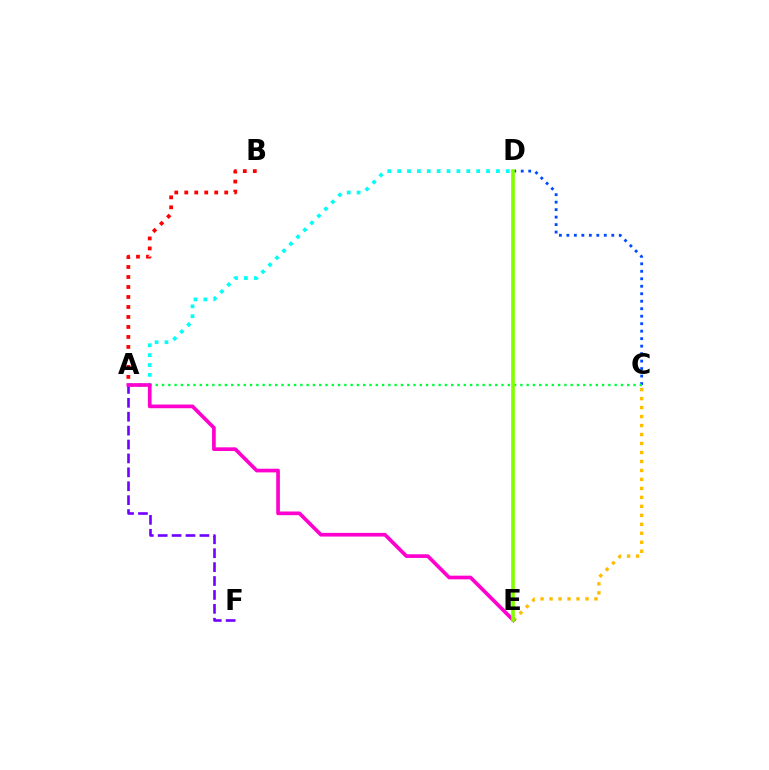{('A', 'B'): [{'color': '#ff0000', 'line_style': 'dotted', 'thickness': 2.71}], ('A', 'D'): [{'color': '#00fff6', 'line_style': 'dotted', 'thickness': 2.68}], ('A', 'F'): [{'color': '#7200ff', 'line_style': 'dashed', 'thickness': 1.89}], ('C', 'D'): [{'color': '#004bff', 'line_style': 'dotted', 'thickness': 2.03}], ('A', 'C'): [{'color': '#00ff39', 'line_style': 'dotted', 'thickness': 1.71}], ('C', 'E'): [{'color': '#ffbd00', 'line_style': 'dotted', 'thickness': 2.44}], ('A', 'E'): [{'color': '#ff00cf', 'line_style': 'solid', 'thickness': 2.65}], ('D', 'E'): [{'color': '#84ff00', 'line_style': 'solid', 'thickness': 2.63}]}